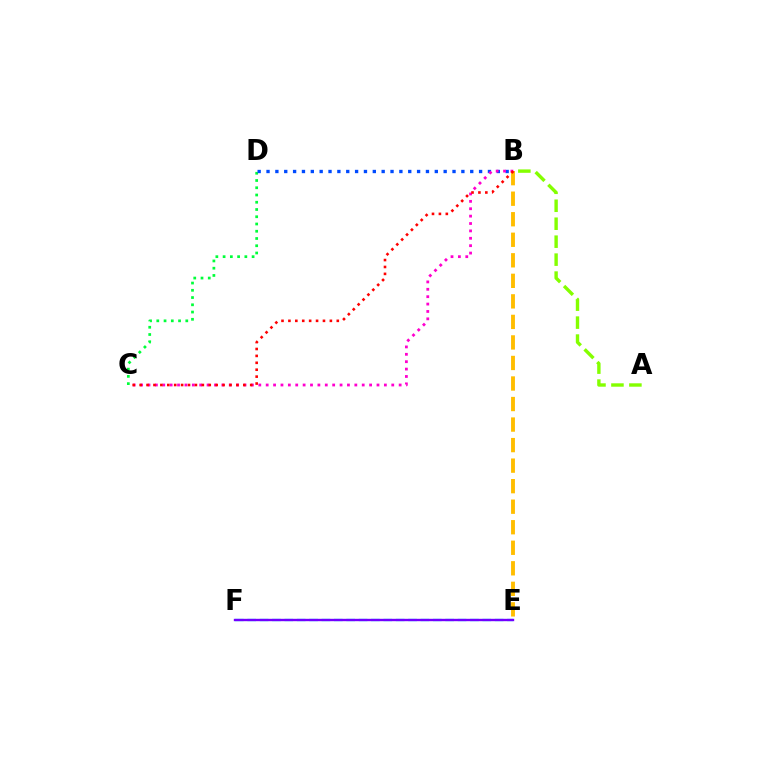{('E', 'F'): [{'color': '#00fff6', 'line_style': 'dashed', 'thickness': 1.68}, {'color': '#7200ff', 'line_style': 'solid', 'thickness': 1.72}], ('C', 'D'): [{'color': '#00ff39', 'line_style': 'dotted', 'thickness': 1.97}], ('B', 'D'): [{'color': '#004bff', 'line_style': 'dotted', 'thickness': 2.41}], ('B', 'E'): [{'color': '#ffbd00', 'line_style': 'dashed', 'thickness': 2.79}], ('B', 'C'): [{'color': '#ff00cf', 'line_style': 'dotted', 'thickness': 2.01}, {'color': '#ff0000', 'line_style': 'dotted', 'thickness': 1.88}], ('A', 'B'): [{'color': '#84ff00', 'line_style': 'dashed', 'thickness': 2.44}]}